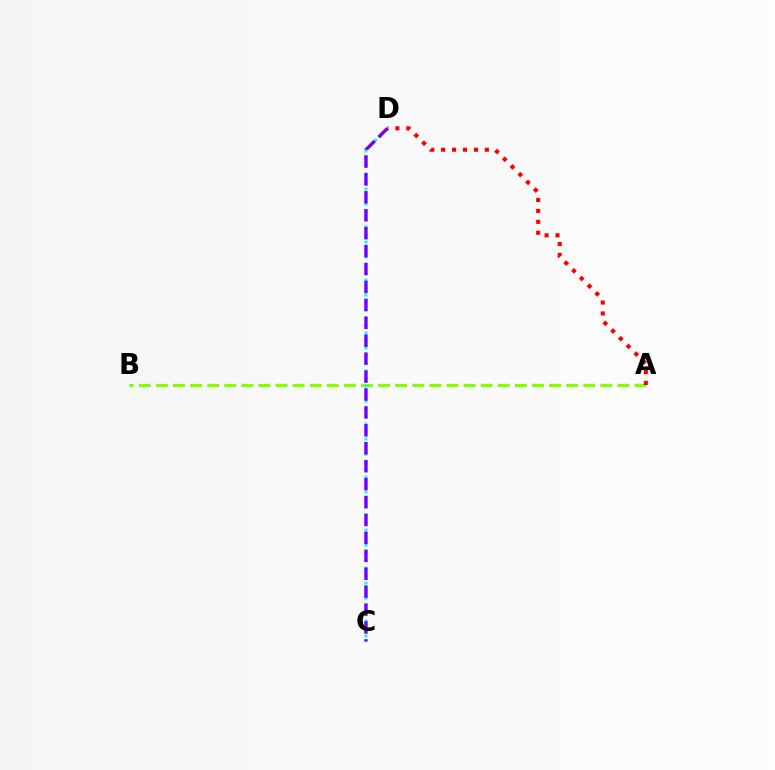{('A', 'B'): [{'color': '#84ff00', 'line_style': 'dashed', 'thickness': 2.32}], ('C', 'D'): [{'color': '#00fff6', 'line_style': 'dotted', 'thickness': 2.06}, {'color': '#7200ff', 'line_style': 'dashed', 'thickness': 2.43}], ('A', 'D'): [{'color': '#ff0000', 'line_style': 'dotted', 'thickness': 2.97}]}